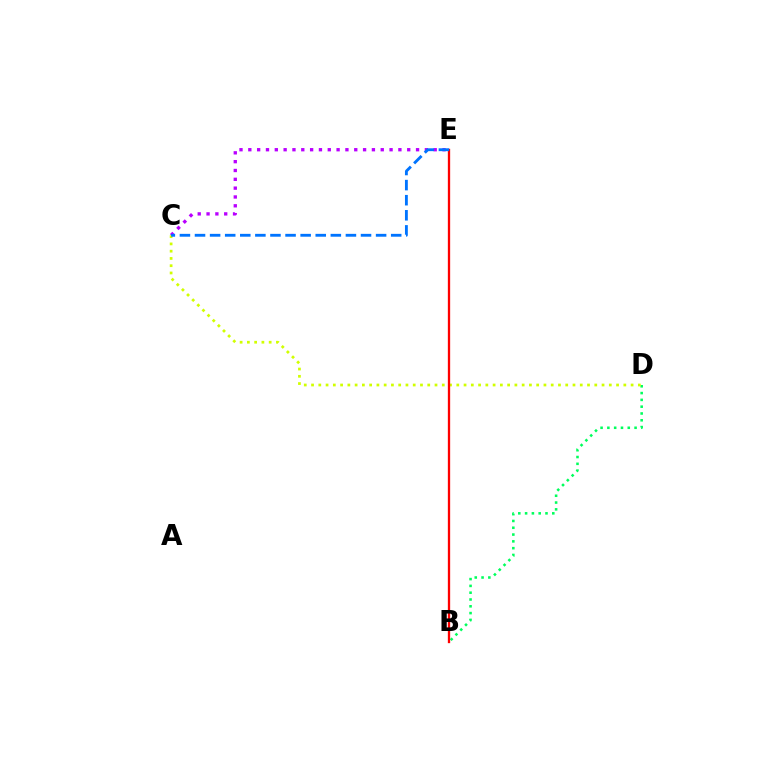{('C', 'E'): [{'color': '#b900ff', 'line_style': 'dotted', 'thickness': 2.4}, {'color': '#0074ff', 'line_style': 'dashed', 'thickness': 2.05}], ('B', 'D'): [{'color': '#00ff5c', 'line_style': 'dotted', 'thickness': 1.85}], ('C', 'D'): [{'color': '#d1ff00', 'line_style': 'dotted', 'thickness': 1.97}], ('B', 'E'): [{'color': '#ff0000', 'line_style': 'solid', 'thickness': 1.67}]}